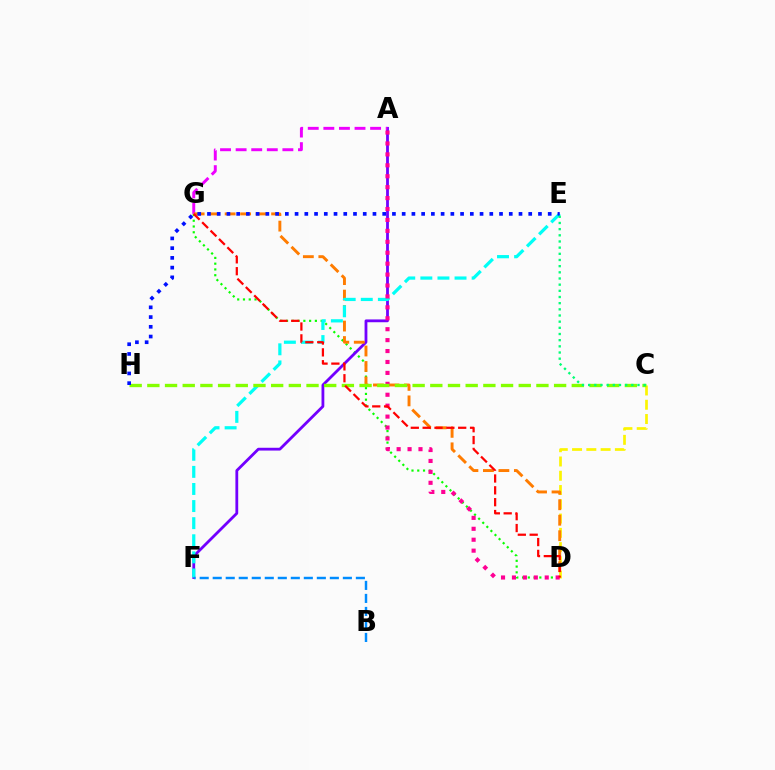{('D', 'G'): [{'color': '#08ff00', 'line_style': 'dotted', 'thickness': 1.57}, {'color': '#ff7c00', 'line_style': 'dashed', 'thickness': 2.1}, {'color': '#ff0000', 'line_style': 'dashed', 'thickness': 1.61}], ('A', 'F'): [{'color': '#7200ff', 'line_style': 'solid', 'thickness': 2.02}], ('A', 'G'): [{'color': '#ee00ff', 'line_style': 'dashed', 'thickness': 2.12}], ('C', 'D'): [{'color': '#fcf500', 'line_style': 'dashed', 'thickness': 1.94}], ('E', 'F'): [{'color': '#00fff6', 'line_style': 'dashed', 'thickness': 2.32}], ('A', 'D'): [{'color': '#ff0094', 'line_style': 'dotted', 'thickness': 2.97}], ('C', 'H'): [{'color': '#84ff00', 'line_style': 'dashed', 'thickness': 2.4}], ('E', 'H'): [{'color': '#0010ff', 'line_style': 'dotted', 'thickness': 2.65}], ('C', 'E'): [{'color': '#00ff74', 'line_style': 'dotted', 'thickness': 1.68}], ('B', 'F'): [{'color': '#008cff', 'line_style': 'dashed', 'thickness': 1.77}]}